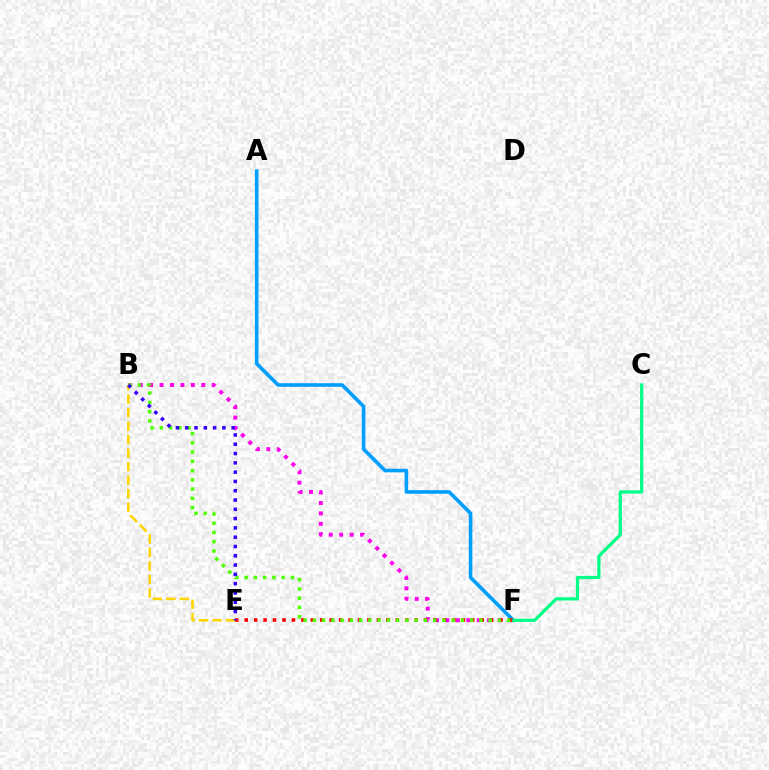{('B', 'E'): [{'color': '#ffd500', 'line_style': 'dashed', 'thickness': 1.84}, {'color': '#3700ff', 'line_style': 'dotted', 'thickness': 2.52}], ('B', 'F'): [{'color': '#ff00ed', 'line_style': 'dotted', 'thickness': 2.83}, {'color': '#4fff00', 'line_style': 'dotted', 'thickness': 2.51}], ('A', 'F'): [{'color': '#009eff', 'line_style': 'solid', 'thickness': 2.59}], ('C', 'F'): [{'color': '#00ff86', 'line_style': 'solid', 'thickness': 2.32}], ('E', 'F'): [{'color': '#ff0000', 'line_style': 'dotted', 'thickness': 2.56}]}